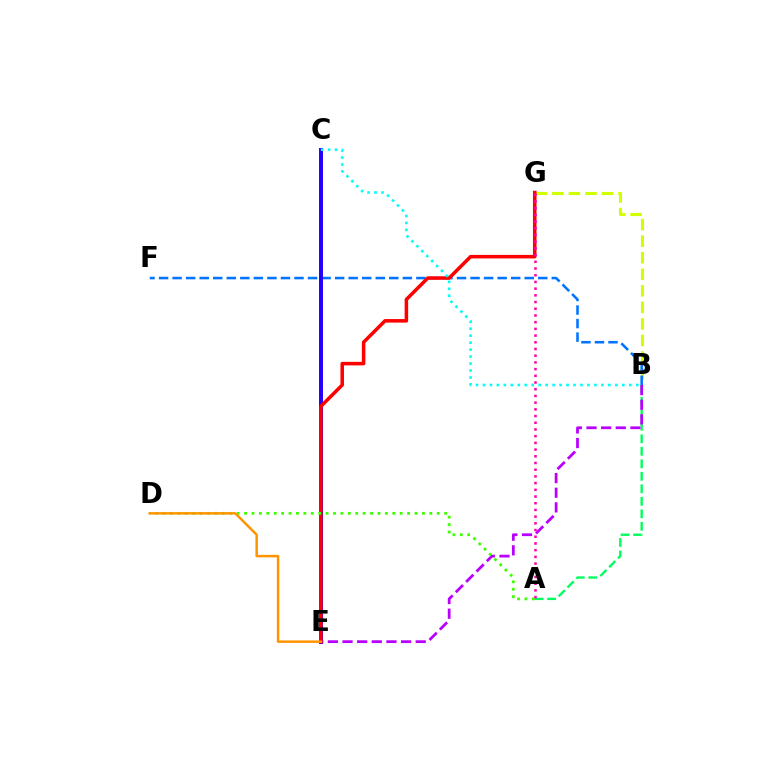{('B', 'G'): [{'color': '#d1ff00', 'line_style': 'dashed', 'thickness': 2.25}], ('B', 'F'): [{'color': '#0074ff', 'line_style': 'dashed', 'thickness': 1.84}], ('A', 'B'): [{'color': '#00ff5c', 'line_style': 'dashed', 'thickness': 1.7}], ('C', 'E'): [{'color': '#2500ff', 'line_style': 'solid', 'thickness': 2.85}], ('B', 'E'): [{'color': '#b900ff', 'line_style': 'dashed', 'thickness': 1.99}], ('E', 'G'): [{'color': '#ff0000', 'line_style': 'solid', 'thickness': 2.54}], ('B', 'C'): [{'color': '#00fff6', 'line_style': 'dotted', 'thickness': 1.89}], ('A', 'D'): [{'color': '#3dff00', 'line_style': 'dotted', 'thickness': 2.01}], ('D', 'E'): [{'color': '#ff9400', 'line_style': 'solid', 'thickness': 1.79}], ('A', 'G'): [{'color': '#ff00ac', 'line_style': 'dotted', 'thickness': 1.82}]}